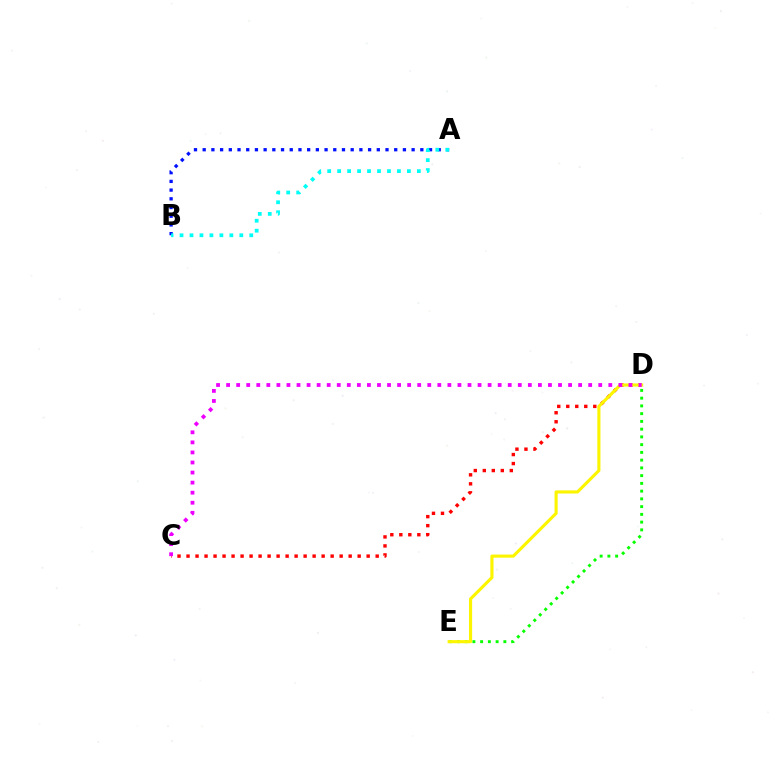{('C', 'D'): [{'color': '#ff0000', 'line_style': 'dotted', 'thickness': 2.45}, {'color': '#ee00ff', 'line_style': 'dotted', 'thickness': 2.73}], ('D', 'E'): [{'color': '#08ff00', 'line_style': 'dotted', 'thickness': 2.11}, {'color': '#fcf500', 'line_style': 'solid', 'thickness': 2.24}], ('A', 'B'): [{'color': '#0010ff', 'line_style': 'dotted', 'thickness': 2.37}, {'color': '#00fff6', 'line_style': 'dotted', 'thickness': 2.71}]}